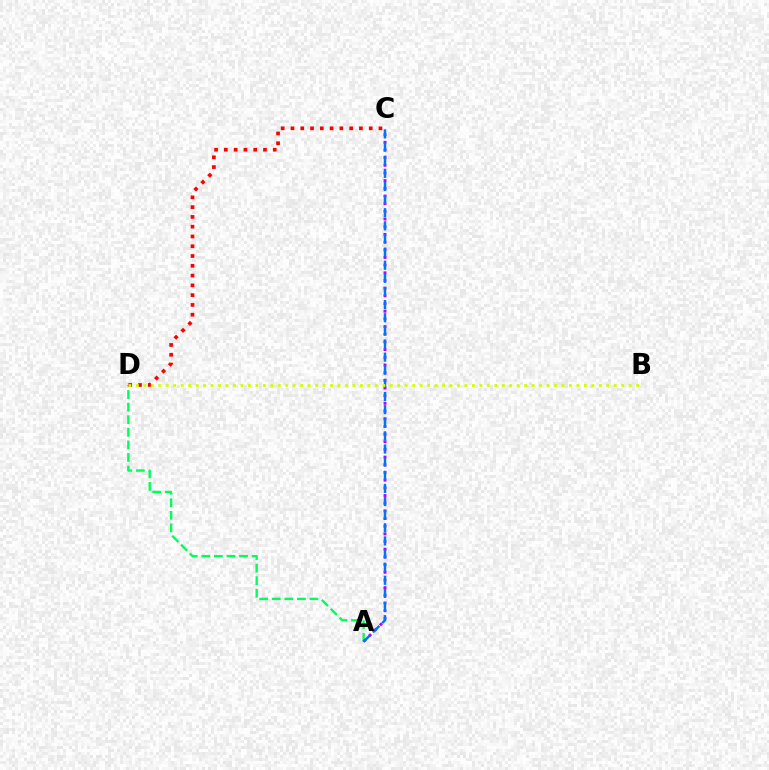{('A', 'D'): [{'color': '#00ff5c', 'line_style': 'dashed', 'thickness': 1.71}], ('A', 'C'): [{'color': '#b900ff', 'line_style': 'dotted', 'thickness': 2.09}, {'color': '#0074ff', 'line_style': 'dashed', 'thickness': 1.78}], ('C', 'D'): [{'color': '#ff0000', 'line_style': 'dotted', 'thickness': 2.66}], ('B', 'D'): [{'color': '#d1ff00', 'line_style': 'dotted', 'thickness': 2.03}]}